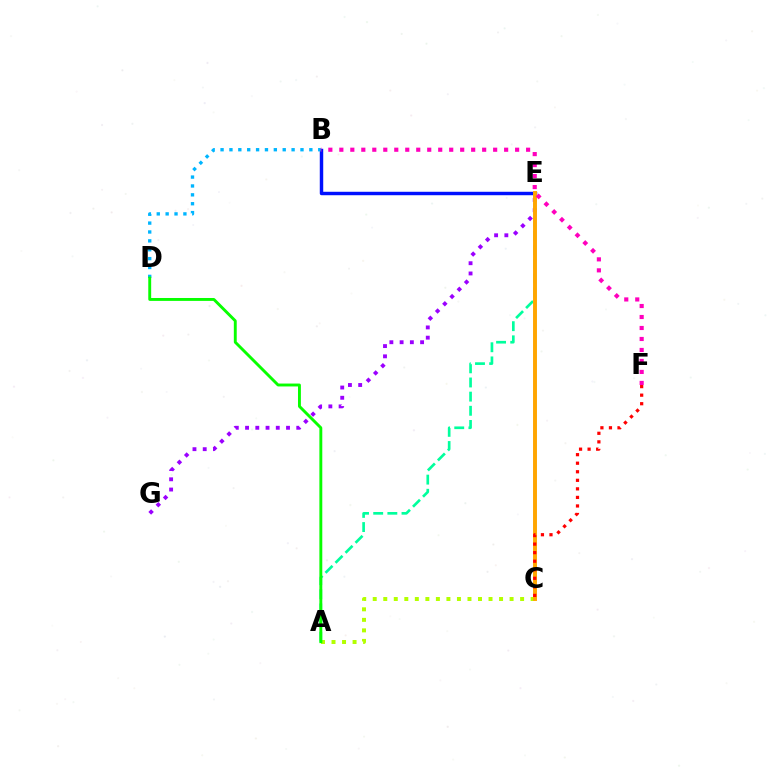{('B', 'E'): [{'color': '#0010ff', 'line_style': 'solid', 'thickness': 2.48}], ('A', 'C'): [{'color': '#b3ff00', 'line_style': 'dotted', 'thickness': 2.86}], ('A', 'E'): [{'color': '#00ff9d', 'line_style': 'dashed', 'thickness': 1.92}], ('B', 'D'): [{'color': '#00b5ff', 'line_style': 'dotted', 'thickness': 2.41}], ('E', 'G'): [{'color': '#9b00ff', 'line_style': 'dotted', 'thickness': 2.78}], ('A', 'D'): [{'color': '#08ff00', 'line_style': 'solid', 'thickness': 2.09}], ('C', 'E'): [{'color': '#ffa500', 'line_style': 'solid', 'thickness': 2.83}], ('B', 'F'): [{'color': '#ff00bd', 'line_style': 'dotted', 'thickness': 2.99}], ('C', 'F'): [{'color': '#ff0000', 'line_style': 'dotted', 'thickness': 2.32}]}